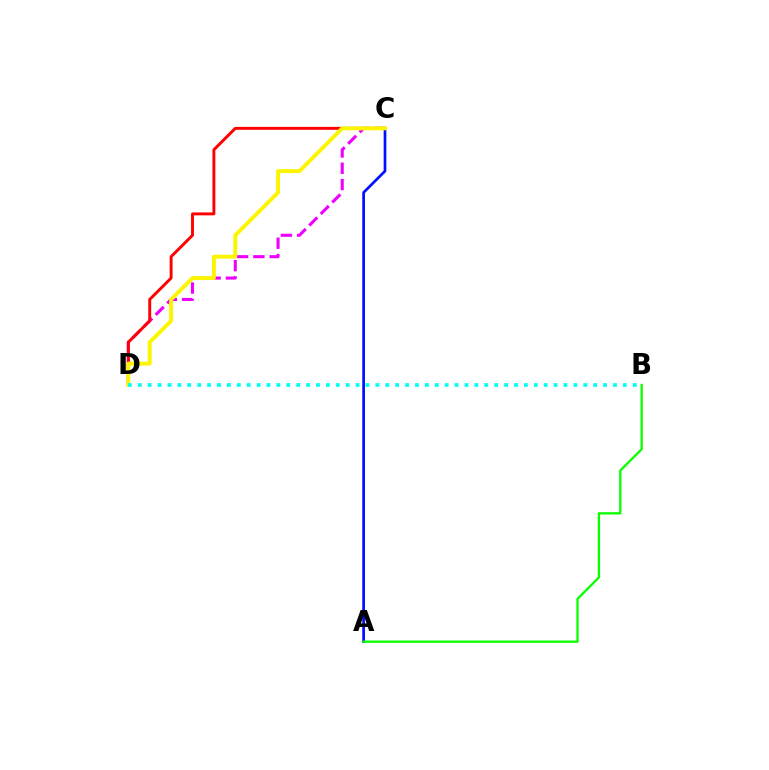{('A', 'C'): [{'color': '#0010ff', 'line_style': 'solid', 'thickness': 1.95}], ('C', 'D'): [{'color': '#ee00ff', 'line_style': 'dashed', 'thickness': 2.21}, {'color': '#ff0000', 'line_style': 'solid', 'thickness': 2.1}, {'color': '#fcf500', 'line_style': 'solid', 'thickness': 2.81}], ('A', 'B'): [{'color': '#08ff00', 'line_style': 'solid', 'thickness': 1.66}], ('B', 'D'): [{'color': '#00fff6', 'line_style': 'dotted', 'thickness': 2.69}]}